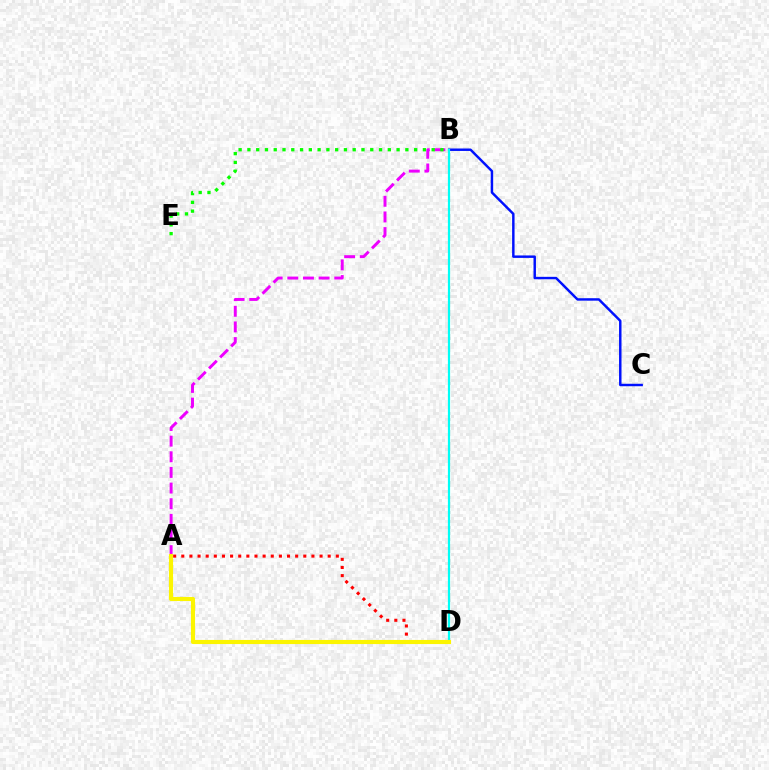{('A', 'B'): [{'color': '#ee00ff', 'line_style': 'dashed', 'thickness': 2.13}], ('B', 'C'): [{'color': '#0010ff', 'line_style': 'solid', 'thickness': 1.76}], ('B', 'E'): [{'color': '#08ff00', 'line_style': 'dotted', 'thickness': 2.38}], ('B', 'D'): [{'color': '#00fff6', 'line_style': 'solid', 'thickness': 1.59}], ('A', 'D'): [{'color': '#ff0000', 'line_style': 'dotted', 'thickness': 2.21}, {'color': '#fcf500', 'line_style': 'solid', 'thickness': 2.96}]}